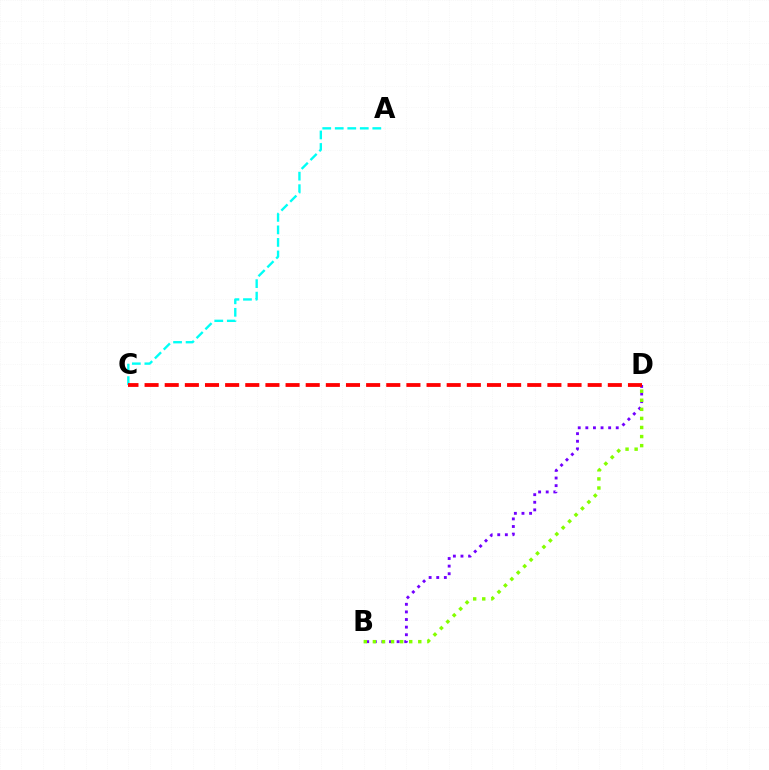{('A', 'C'): [{'color': '#00fff6', 'line_style': 'dashed', 'thickness': 1.7}], ('B', 'D'): [{'color': '#7200ff', 'line_style': 'dotted', 'thickness': 2.07}, {'color': '#84ff00', 'line_style': 'dotted', 'thickness': 2.47}], ('C', 'D'): [{'color': '#ff0000', 'line_style': 'dashed', 'thickness': 2.74}]}